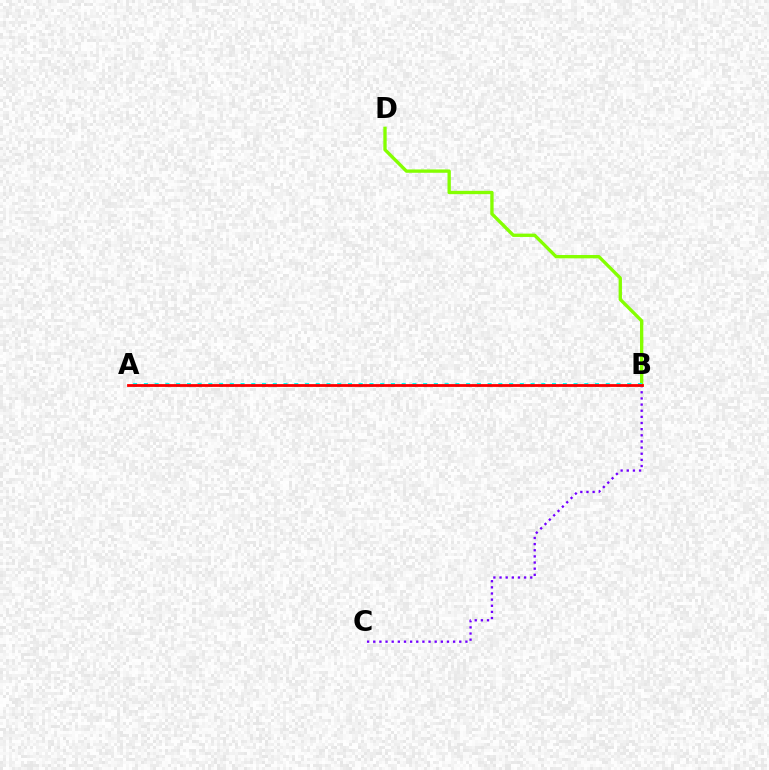{('B', 'D'): [{'color': '#84ff00', 'line_style': 'solid', 'thickness': 2.4}], ('B', 'C'): [{'color': '#7200ff', 'line_style': 'dotted', 'thickness': 1.67}], ('A', 'B'): [{'color': '#00fff6', 'line_style': 'dotted', 'thickness': 2.92}, {'color': '#ff0000', 'line_style': 'solid', 'thickness': 2.01}]}